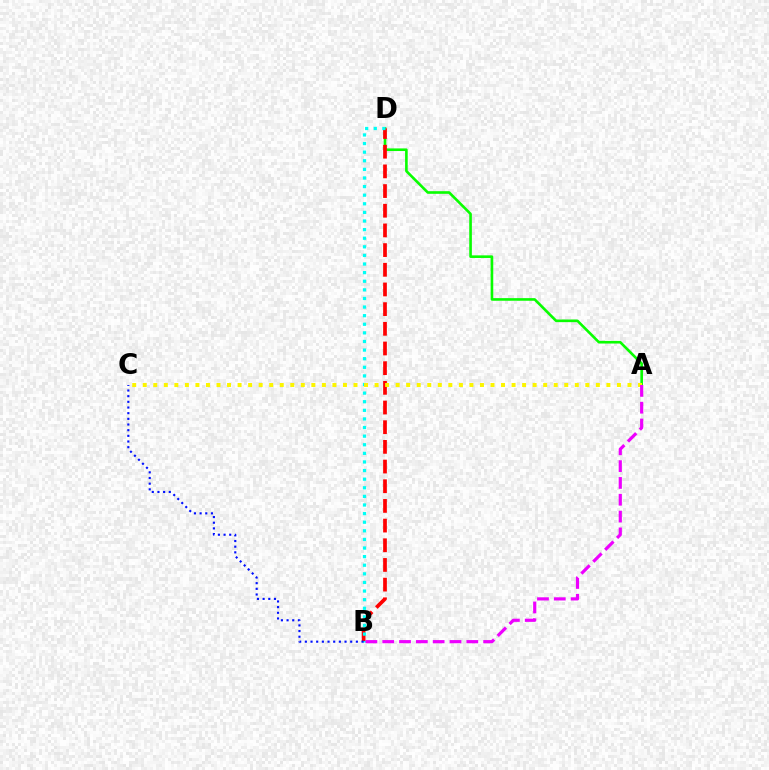{('A', 'D'): [{'color': '#08ff00', 'line_style': 'solid', 'thickness': 1.89}], ('B', 'D'): [{'color': '#ff0000', 'line_style': 'dashed', 'thickness': 2.67}, {'color': '#00fff6', 'line_style': 'dotted', 'thickness': 2.34}], ('A', 'C'): [{'color': '#fcf500', 'line_style': 'dotted', 'thickness': 2.86}], ('B', 'C'): [{'color': '#0010ff', 'line_style': 'dotted', 'thickness': 1.54}], ('A', 'B'): [{'color': '#ee00ff', 'line_style': 'dashed', 'thickness': 2.29}]}